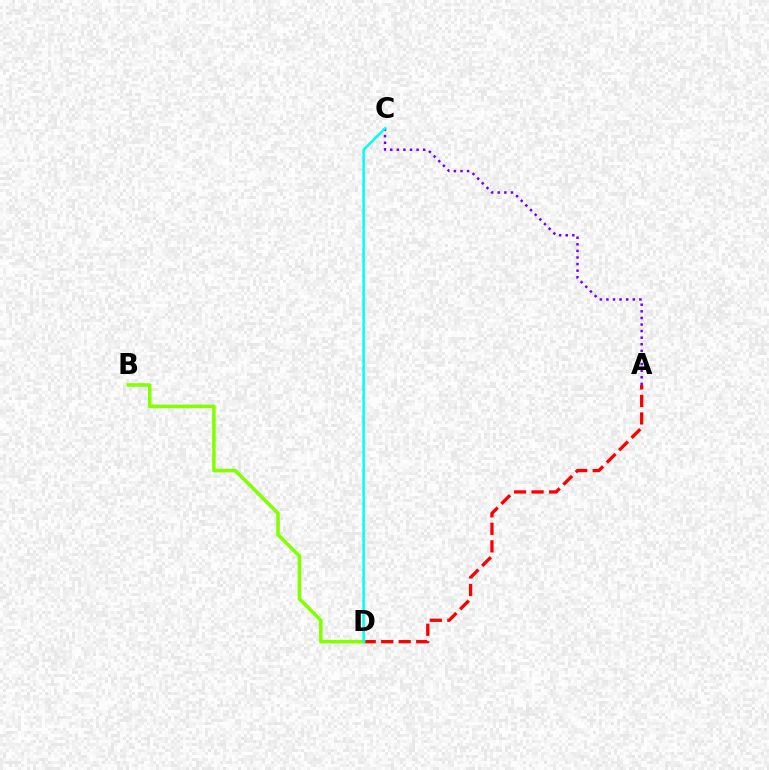{('A', 'C'): [{'color': '#7200ff', 'line_style': 'dotted', 'thickness': 1.79}], ('A', 'D'): [{'color': '#ff0000', 'line_style': 'dashed', 'thickness': 2.38}], ('B', 'D'): [{'color': '#84ff00', 'line_style': 'solid', 'thickness': 2.57}], ('C', 'D'): [{'color': '#00fff6', 'line_style': 'solid', 'thickness': 1.8}]}